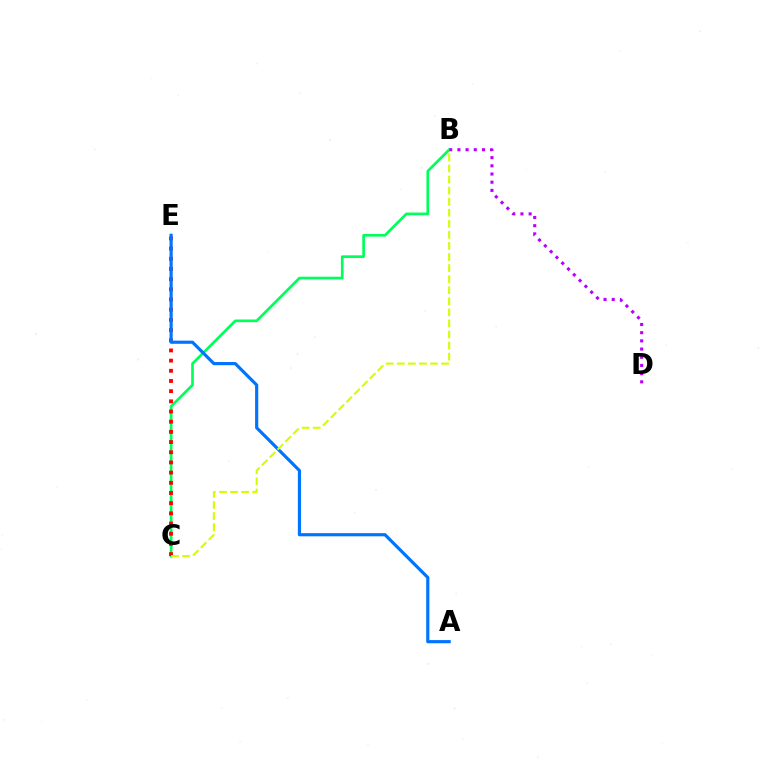{('B', 'C'): [{'color': '#00ff5c', 'line_style': 'solid', 'thickness': 1.93}, {'color': '#d1ff00', 'line_style': 'dashed', 'thickness': 1.5}], ('C', 'E'): [{'color': '#ff0000', 'line_style': 'dotted', 'thickness': 2.77}], ('A', 'E'): [{'color': '#0074ff', 'line_style': 'solid', 'thickness': 2.28}], ('B', 'D'): [{'color': '#b900ff', 'line_style': 'dotted', 'thickness': 2.23}]}